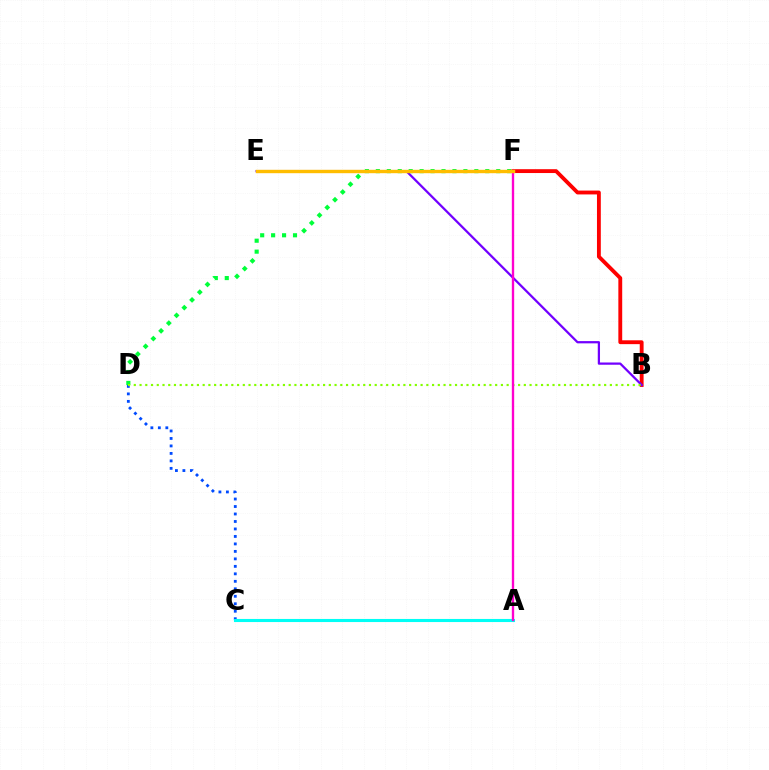{('C', 'D'): [{'color': '#004bff', 'line_style': 'dotted', 'thickness': 2.03}], ('B', 'F'): [{'color': '#ff0000', 'line_style': 'solid', 'thickness': 2.77}], ('B', 'E'): [{'color': '#7200ff', 'line_style': 'solid', 'thickness': 1.62}], ('D', 'F'): [{'color': '#00ff39', 'line_style': 'dotted', 'thickness': 2.97}], ('A', 'C'): [{'color': '#00fff6', 'line_style': 'solid', 'thickness': 2.22}], ('B', 'D'): [{'color': '#84ff00', 'line_style': 'dotted', 'thickness': 1.56}], ('A', 'F'): [{'color': '#ff00cf', 'line_style': 'solid', 'thickness': 1.69}], ('E', 'F'): [{'color': '#ffbd00', 'line_style': 'solid', 'thickness': 2.43}]}